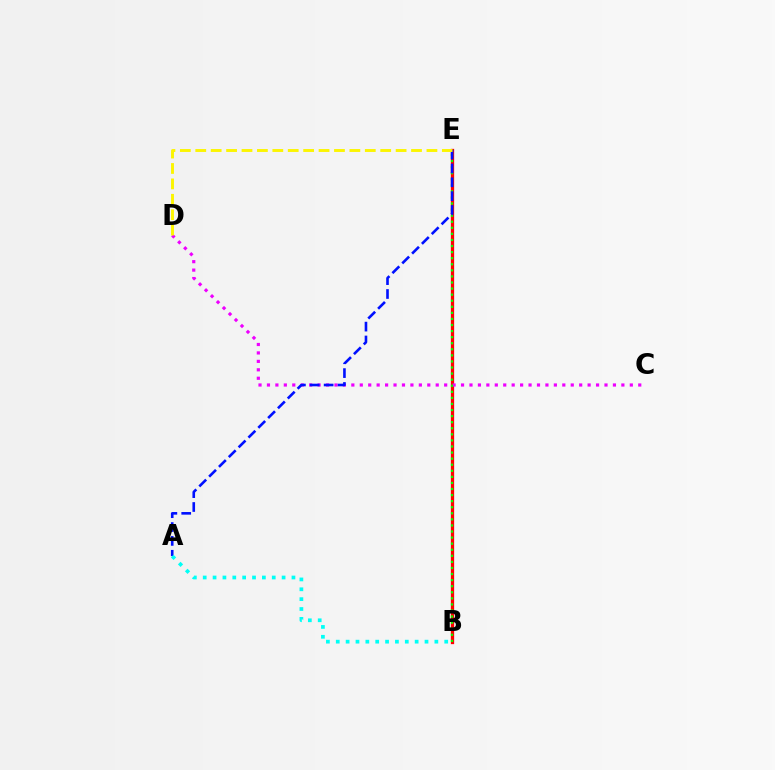{('B', 'E'): [{'color': '#ff0000', 'line_style': 'solid', 'thickness': 2.36}, {'color': '#08ff00', 'line_style': 'dotted', 'thickness': 1.65}], ('C', 'D'): [{'color': '#ee00ff', 'line_style': 'dotted', 'thickness': 2.29}], ('A', 'E'): [{'color': '#0010ff', 'line_style': 'dashed', 'thickness': 1.88}], ('D', 'E'): [{'color': '#fcf500', 'line_style': 'dashed', 'thickness': 2.09}], ('A', 'B'): [{'color': '#00fff6', 'line_style': 'dotted', 'thickness': 2.68}]}